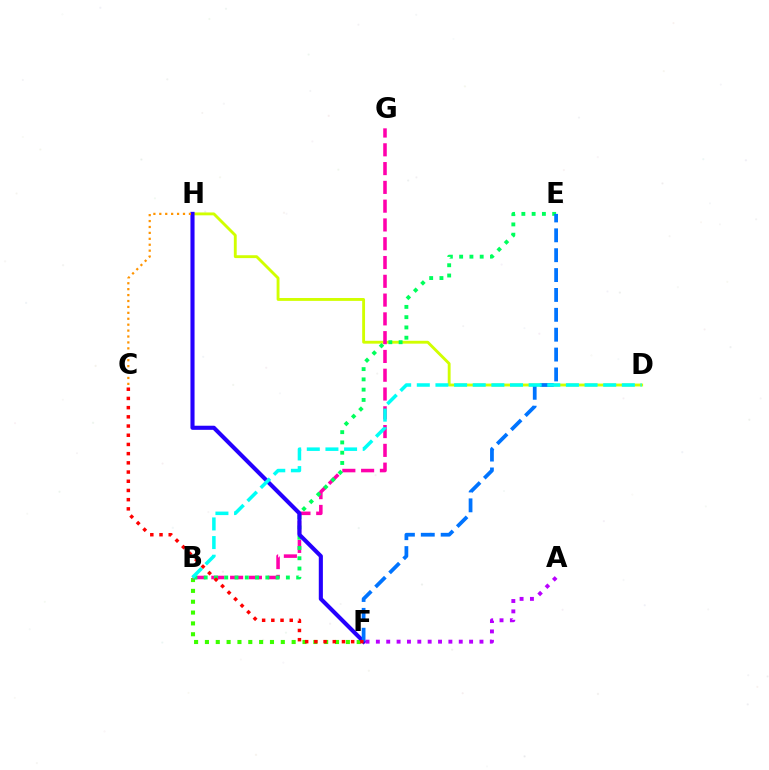{('D', 'H'): [{'color': '#d1ff00', 'line_style': 'solid', 'thickness': 2.06}], ('B', 'F'): [{'color': '#3dff00', 'line_style': 'dotted', 'thickness': 2.95}], ('B', 'G'): [{'color': '#ff00ac', 'line_style': 'dashed', 'thickness': 2.55}], ('B', 'E'): [{'color': '#00ff5c', 'line_style': 'dotted', 'thickness': 2.79}], ('F', 'H'): [{'color': '#2500ff', 'line_style': 'solid', 'thickness': 2.95}], ('E', 'F'): [{'color': '#0074ff', 'line_style': 'dashed', 'thickness': 2.7}], ('C', 'F'): [{'color': '#ff0000', 'line_style': 'dotted', 'thickness': 2.5}], ('B', 'D'): [{'color': '#00fff6', 'line_style': 'dashed', 'thickness': 2.53}], ('C', 'H'): [{'color': '#ff9400', 'line_style': 'dotted', 'thickness': 1.61}], ('A', 'F'): [{'color': '#b900ff', 'line_style': 'dotted', 'thickness': 2.81}]}